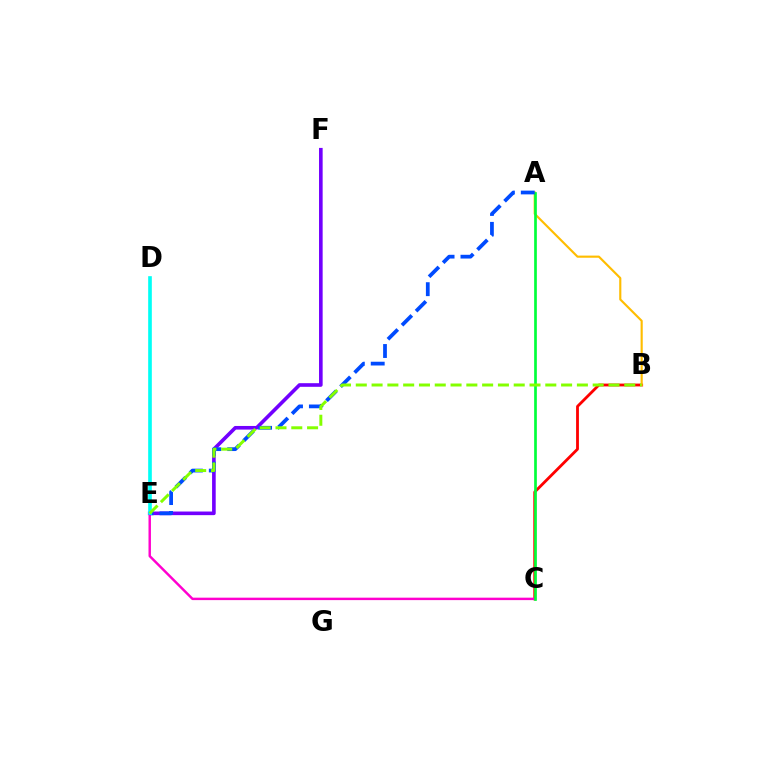{('B', 'C'): [{'color': '#ff0000', 'line_style': 'solid', 'thickness': 2.03}], ('A', 'B'): [{'color': '#ffbd00', 'line_style': 'solid', 'thickness': 1.54}], ('E', 'F'): [{'color': '#7200ff', 'line_style': 'solid', 'thickness': 2.61}], ('C', 'E'): [{'color': '#ff00cf', 'line_style': 'solid', 'thickness': 1.76}], ('A', 'C'): [{'color': '#00ff39', 'line_style': 'solid', 'thickness': 1.94}], ('A', 'E'): [{'color': '#004bff', 'line_style': 'dashed', 'thickness': 2.7}], ('D', 'E'): [{'color': '#00fff6', 'line_style': 'solid', 'thickness': 2.63}], ('B', 'E'): [{'color': '#84ff00', 'line_style': 'dashed', 'thickness': 2.15}]}